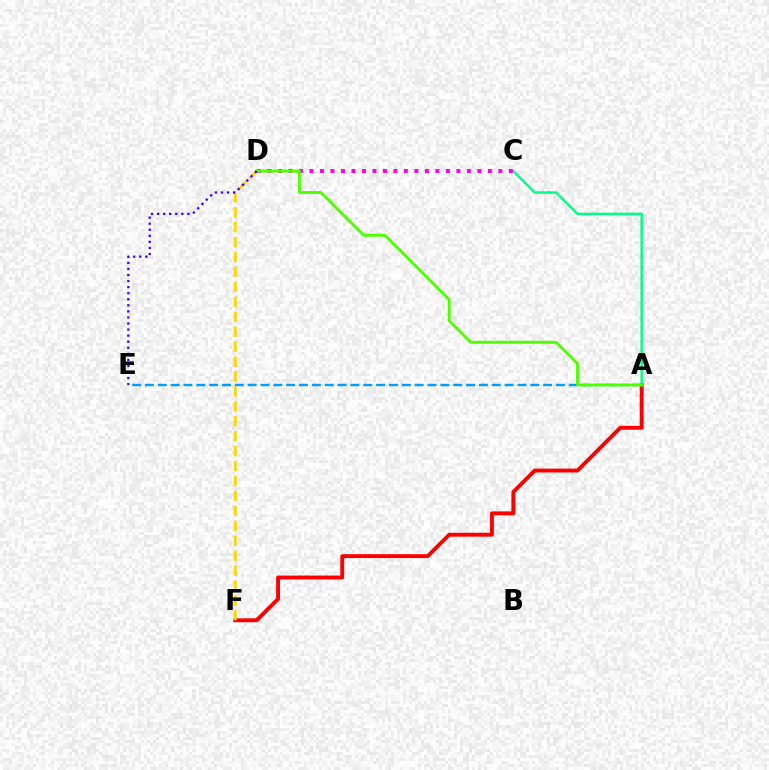{('A', 'E'): [{'color': '#009eff', 'line_style': 'dashed', 'thickness': 1.74}], ('A', 'F'): [{'color': '#ff0000', 'line_style': 'solid', 'thickness': 2.79}], ('D', 'F'): [{'color': '#ffd500', 'line_style': 'dashed', 'thickness': 2.03}], ('A', 'C'): [{'color': '#00ff86', 'line_style': 'solid', 'thickness': 1.77}], ('C', 'D'): [{'color': '#ff00ed', 'line_style': 'dotted', 'thickness': 2.85}], ('A', 'D'): [{'color': '#4fff00', 'line_style': 'solid', 'thickness': 2.06}], ('D', 'E'): [{'color': '#3700ff', 'line_style': 'dotted', 'thickness': 1.65}]}